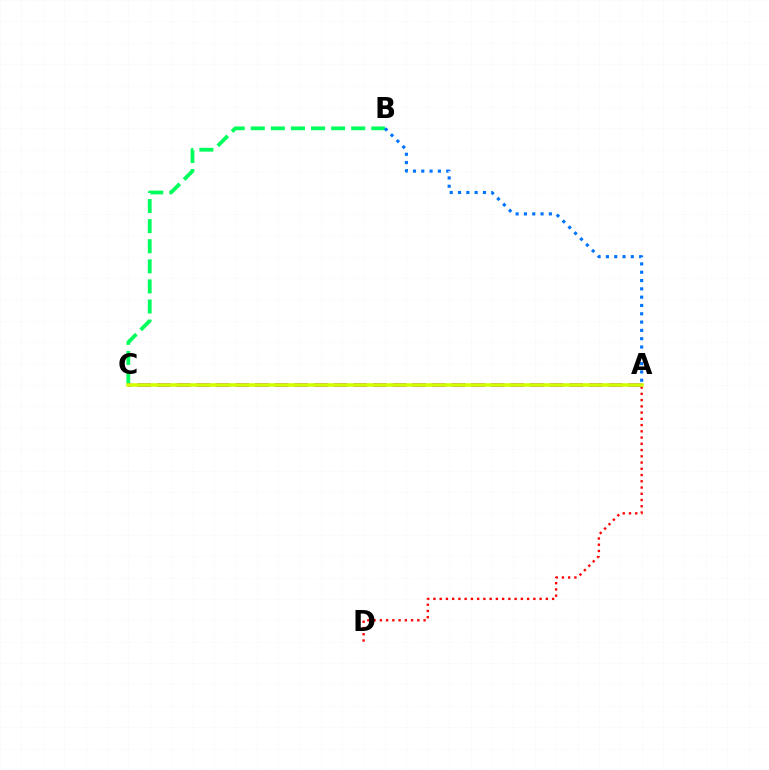{('B', 'C'): [{'color': '#00ff5c', 'line_style': 'dashed', 'thickness': 2.73}], ('A', 'D'): [{'color': '#ff0000', 'line_style': 'dotted', 'thickness': 1.7}], ('A', 'B'): [{'color': '#0074ff', 'line_style': 'dotted', 'thickness': 2.26}], ('A', 'C'): [{'color': '#b900ff', 'line_style': 'dashed', 'thickness': 2.67}, {'color': '#d1ff00', 'line_style': 'solid', 'thickness': 2.57}]}